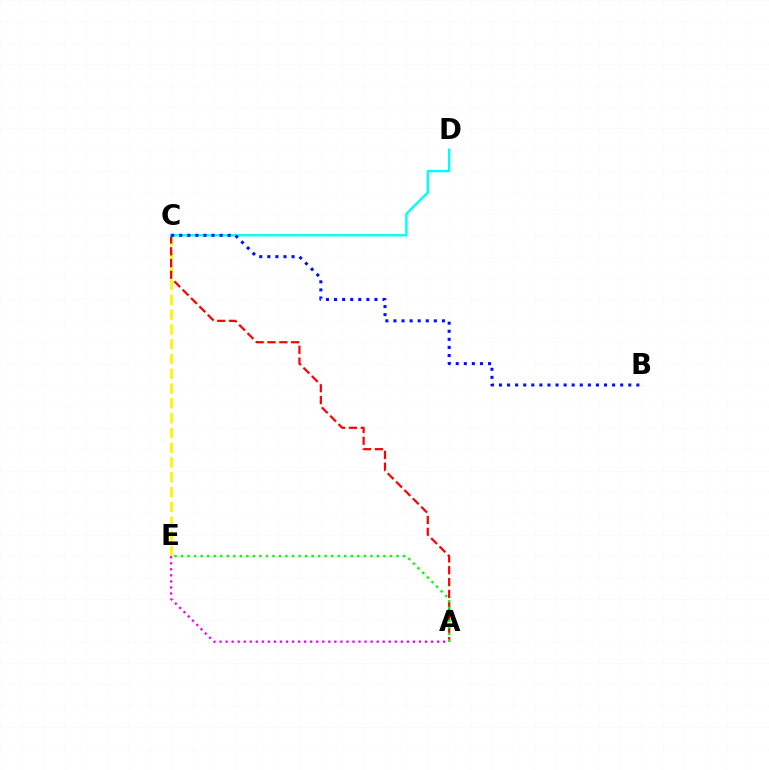{('C', 'E'): [{'color': '#fcf500', 'line_style': 'dashed', 'thickness': 2.01}], ('A', 'C'): [{'color': '#ff0000', 'line_style': 'dashed', 'thickness': 1.61}], ('C', 'D'): [{'color': '#00fff6', 'line_style': 'solid', 'thickness': 1.73}], ('A', 'E'): [{'color': '#ee00ff', 'line_style': 'dotted', 'thickness': 1.64}, {'color': '#08ff00', 'line_style': 'dotted', 'thickness': 1.77}], ('B', 'C'): [{'color': '#0010ff', 'line_style': 'dotted', 'thickness': 2.2}]}